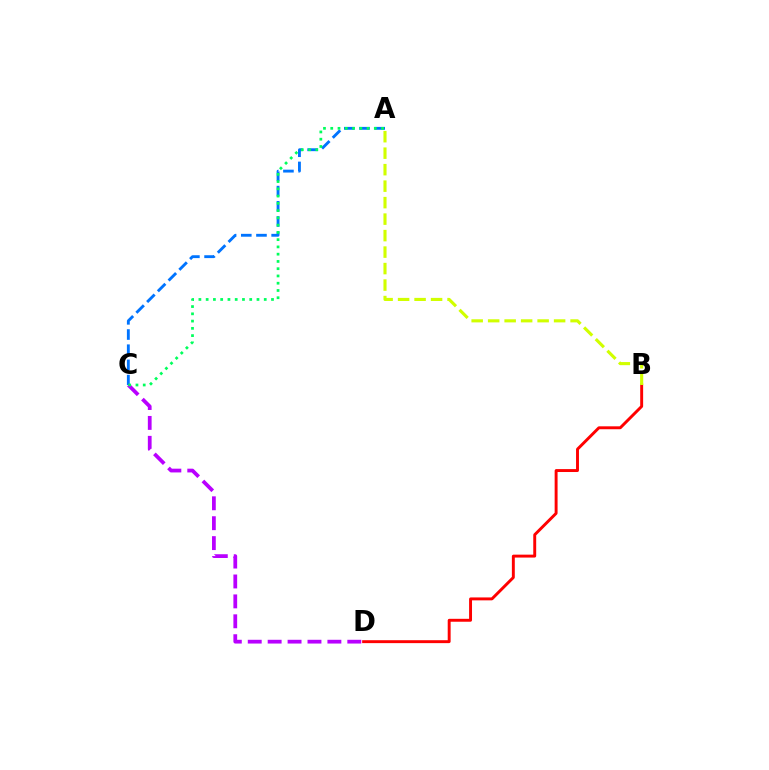{('A', 'C'): [{'color': '#0074ff', 'line_style': 'dashed', 'thickness': 2.06}, {'color': '#00ff5c', 'line_style': 'dotted', 'thickness': 1.97}], ('B', 'D'): [{'color': '#ff0000', 'line_style': 'solid', 'thickness': 2.1}], ('C', 'D'): [{'color': '#b900ff', 'line_style': 'dashed', 'thickness': 2.71}], ('A', 'B'): [{'color': '#d1ff00', 'line_style': 'dashed', 'thickness': 2.24}]}